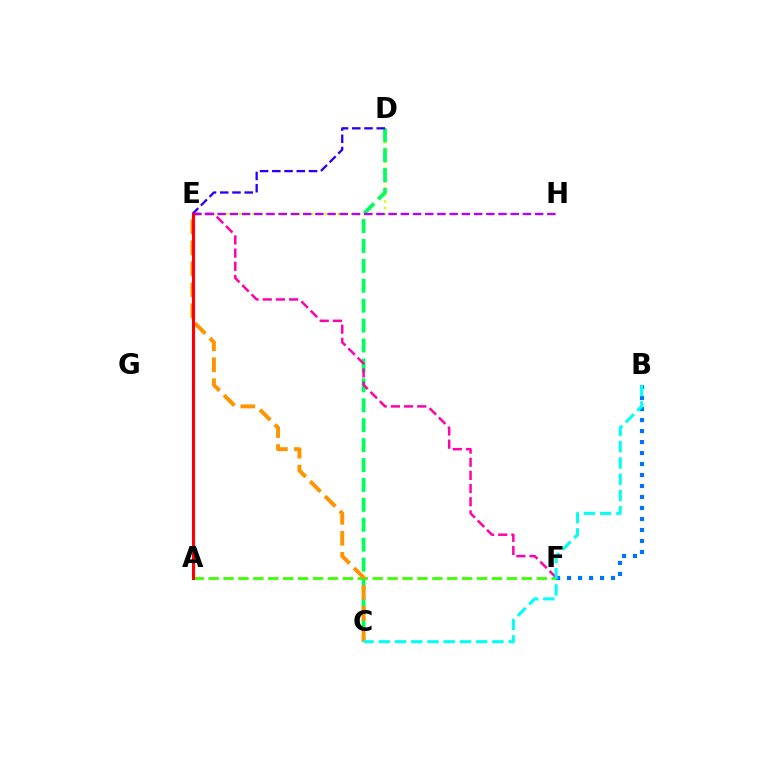{('D', 'E'): [{'color': '#d1ff00', 'line_style': 'dotted', 'thickness': 1.78}, {'color': '#2500ff', 'line_style': 'dashed', 'thickness': 1.66}], ('A', 'F'): [{'color': '#3dff00', 'line_style': 'dashed', 'thickness': 2.03}], ('B', 'F'): [{'color': '#0074ff', 'line_style': 'dotted', 'thickness': 2.99}], ('C', 'D'): [{'color': '#00ff5c', 'line_style': 'dashed', 'thickness': 2.71}], ('C', 'E'): [{'color': '#ff9400', 'line_style': 'dashed', 'thickness': 2.85}], ('E', 'F'): [{'color': '#ff00ac', 'line_style': 'dashed', 'thickness': 1.79}], ('E', 'H'): [{'color': '#b900ff', 'line_style': 'dashed', 'thickness': 1.66}], ('B', 'C'): [{'color': '#00fff6', 'line_style': 'dashed', 'thickness': 2.21}], ('A', 'E'): [{'color': '#ff0000', 'line_style': 'solid', 'thickness': 2.23}]}